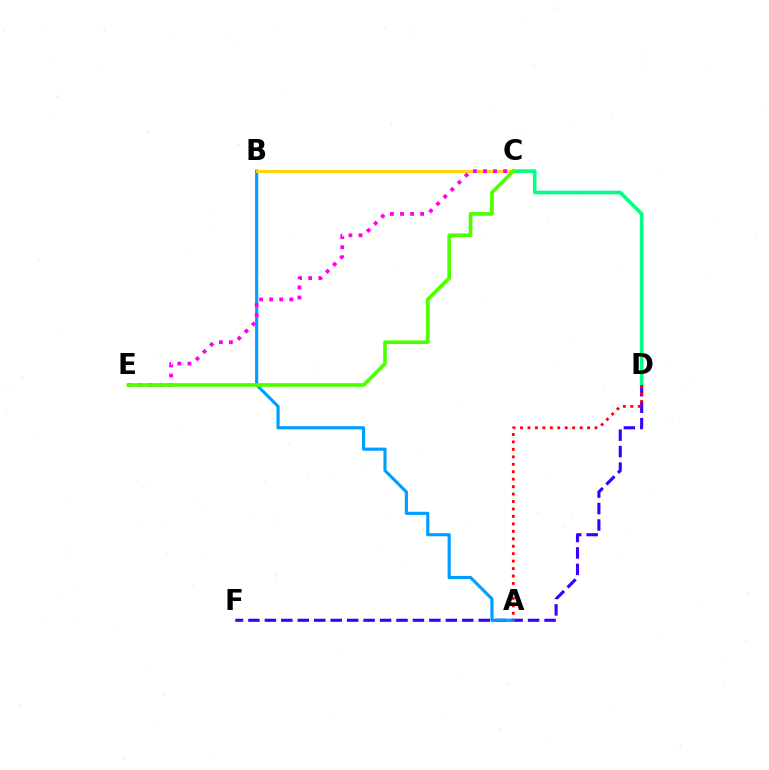{('D', 'F'): [{'color': '#3700ff', 'line_style': 'dashed', 'thickness': 2.23}], ('A', 'B'): [{'color': '#009eff', 'line_style': 'solid', 'thickness': 2.26}], ('C', 'D'): [{'color': '#00ff86', 'line_style': 'solid', 'thickness': 2.61}], ('B', 'C'): [{'color': '#ffd500', 'line_style': 'solid', 'thickness': 2.05}], ('A', 'D'): [{'color': '#ff0000', 'line_style': 'dotted', 'thickness': 2.02}], ('C', 'E'): [{'color': '#ff00ed', 'line_style': 'dotted', 'thickness': 2.74}, {'color': '#4fff00', 'line_style': 'solid', 'thickness': 2.65}]}